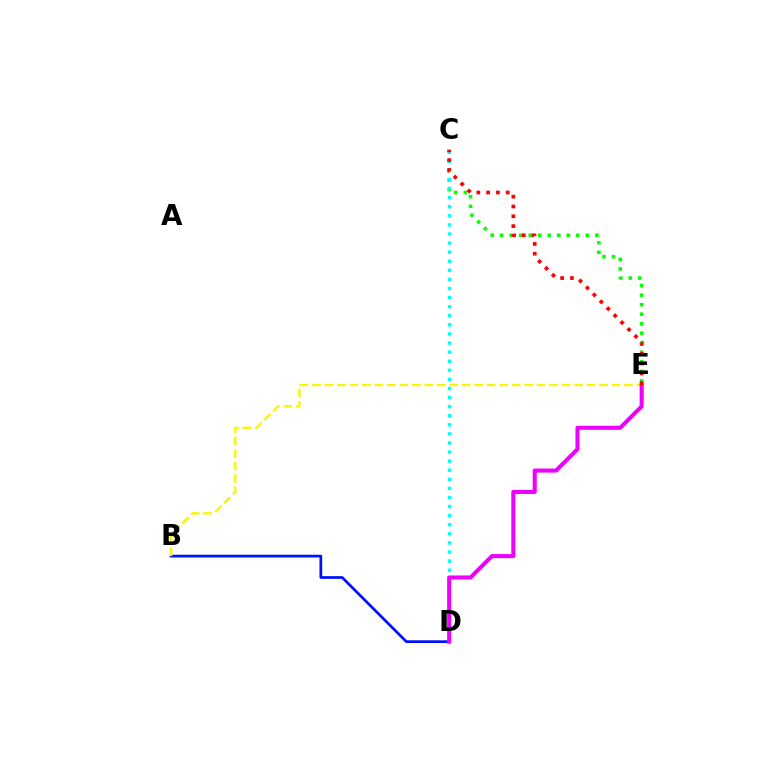{('C', 'E'): [{'color': '#08ff00', 'line_style': 'dotted', 'thickness': 2.59}, {'color': '#ff0000', 'line_style': 'dotted', 'thickness': 2.66}], ('B', 'D'): [{'color': '#0010ff', 'line_style': 'solid', 'thickness': 1.96}], ('C', 'D'): [{'color': '#00fff6', 'line_style': 'dotted', 'thickness': 2.47}], ('B', 'E'): [{'color': '#fcf500', 'line_style': 'dashed', 'thickness': 1.7}], ('D', 'E'): [{'color': '#ee00ff', 'line_style': 'solid', 'thickness': 2.93}]}